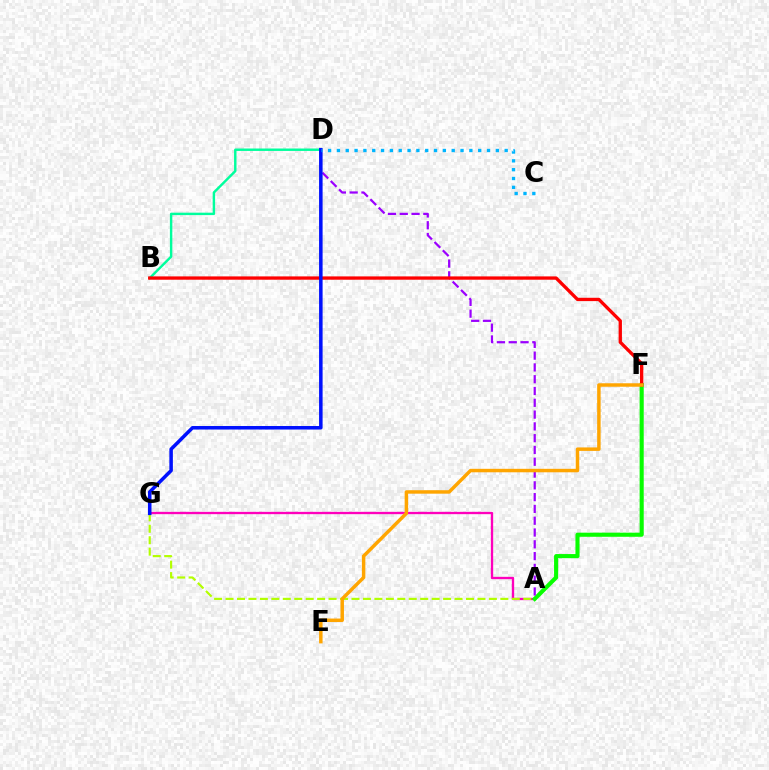{('A', 'G'): [{'color': '#ff00bd', 'line_style': 'solid', 'thickness': 1.68}, {'color': '#b3ff00', 'line_style': 'dashed', 'thickness': 1.56}], ('A', 'F'): [{'color': '#08ff00', 'line_style': 'solid', 'thickness': 2.96}], ('A', 'D'): [{'color': '#9b00ff', 'line_style': 'dashed', 'thickness': 1.6}], ('B', 'D'): [{'color': '#00ff9d', 'line_style': 'solid', 'thickness': 1.75}], ('B', 'F'): [{'color': '#ff0000', 'line_style': 'solid', 'thickness': 2.39}], ('E', 'F'): [{'color': '#ffa500', 'line_style': 'solid', 'thickness': 2.5}], ('D', 'G'): [{'color': '#0010ff', 'line_style': 'solid', 'thickness': 2.54}], ('C', 'D'): [{'color': '#00b5ff', 'line_style': 'dotted', 'thickness': 2.4}]}